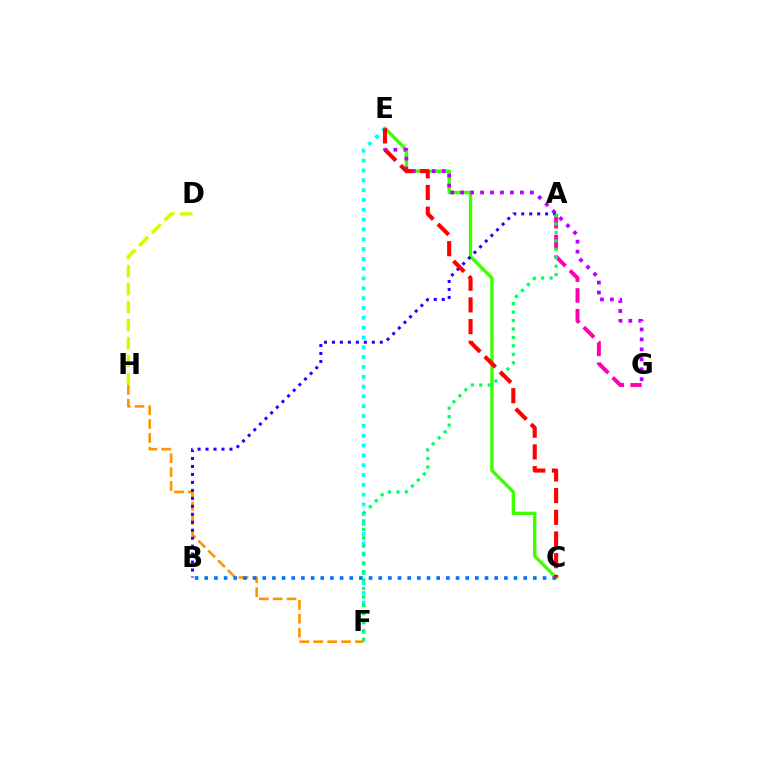{('C', 'E'): [{'color': '#3dff00', 'line_style': 'solid', 'thickness': 2.43}, {'color': '#ff0000', 'line_style': 'dashed', 'thickness': 2.95}], ('E', 'G'): [{'color': '#b900ff', 'line_style': 'dotted', 'thickness': 2.71}], ('A', 'G'): [{'color': '#ff00ac', 'line_style': 'dashed', 'thickness': 2.82}], ('D', 'H'): [{'color': '#d1ff00', 'line_style': 'dashed', 'thickness': 2.45}], ('E', 'F'): [{'color': '#00fff6', 'line_style': 'dotted', 'thickness': 2.67}], ('F', 'H'): [{'color': '#ff9400', 'line_style': 'dashed', 'thickness': 1.89}], ('B', 'C'): [{'color': '#0074ff', 'line_style': 'dotted', 'thickness': 2.63}], ('A', 'B'): [{'color': '#2500ff', 'line_style': 'dotted', 'thickness': 2.16}], ('A', 'F'): [{'color': '#00ff5c', 'line_style': 'dotted', 'thickness': 2.3}]}